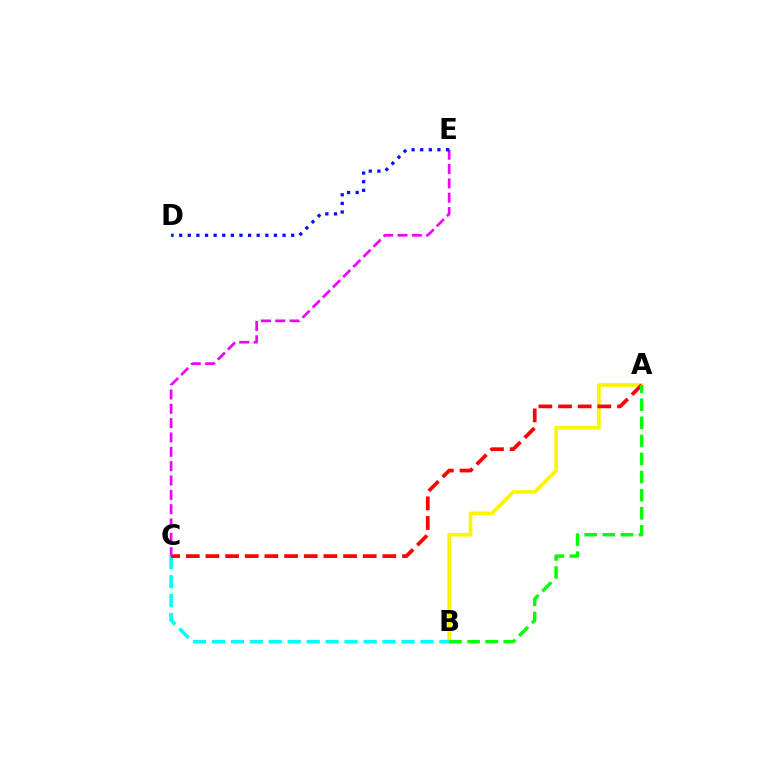{('A', 'B'): [{'color': '#fcf500', 'line_style': 'solid', 'thickness': 2.65}, {'color': '#08ff00', 'line_style': 'dashed', 'thickness': 2.46}], ('B', 'C'): [{'color': '#00fff6', 'line_style': 'dashed', 'thickness': 2.58}], ('A', 'C'): [{'color': '#ff0000', 'line_style': 'dashed', 'thickness': 2.67}], ('C', 'E'): [{'color': '#ee00ff', 'line_style': 'dashed', 'thickness': 1.95}], ('D', 'E'): [{'color': '#0010ff', 'line_style': 'dotted', 'thickness': 2.34}]}